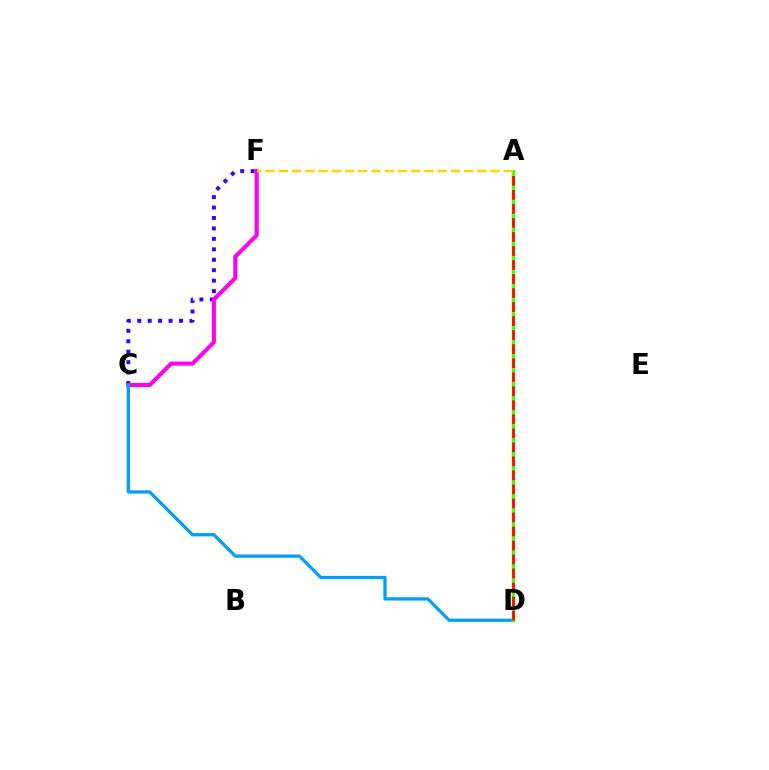{('C', 'F'): [{'color': '#3700ff', 'line_style': 'dotted', 'thickness': 2.84}, {'color': '#ff00ed', 'line_style': 'solid', 'thickness': 2.92}], ('A', 'D'): [{'color': '#00ff86', 'line_style': 'dashed', 'thickness': 2.27}, {'color': '#4fff00', 'line_style': 'solid', 'thickness': 2.42}, {'color': '#ff0000', 'line_style': 'dashed', 'thickness': 1.91}], ('C', 'D'): [{'color': '#009eff', 'line_style': 'solid', 'thickness': 2.35}], ('A', 'F'): [{'color': '#ffd500', 'line_style': 'dashed', 'thickness': 1.8}]}